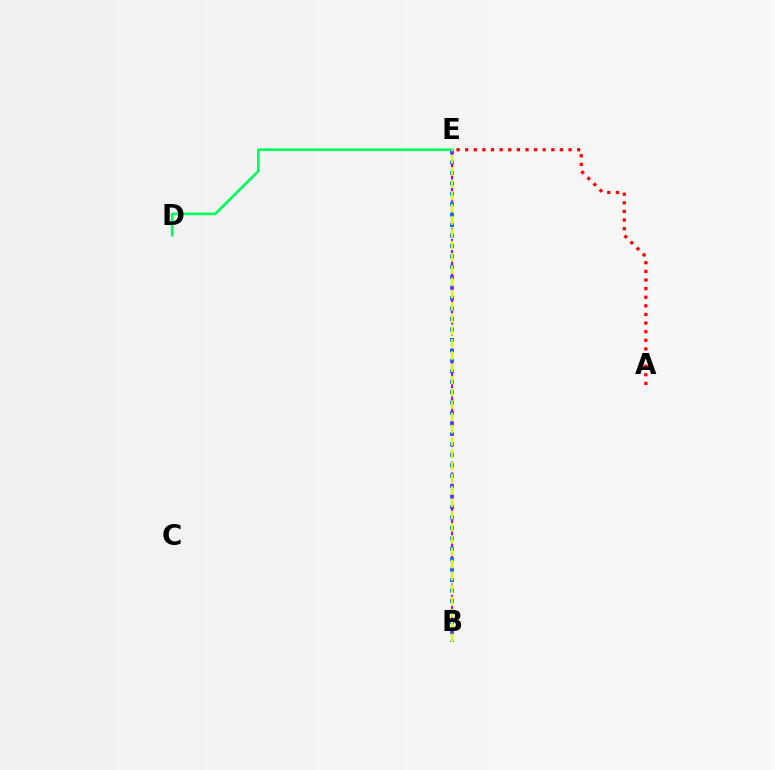{('D', 'E'): [{'color': '#00ff5c', 'line_style': 'solid', 'thickness': 1.94}], ('A', 'E'): [{'color': '#ff0000', 'line_style': 'dotted', 'thickness': 2.34}], ('B', 'E'): [{'color': '#0074ff', 'line_style': 'dotted', 'thickness': 2.84}, {'color': '#b900ff', 'line_style': 'dashed', 'thickness': 1.51}, {'color': '#d1ff00', 'line_style': 'dashed', 'thickness': 1.67}]}